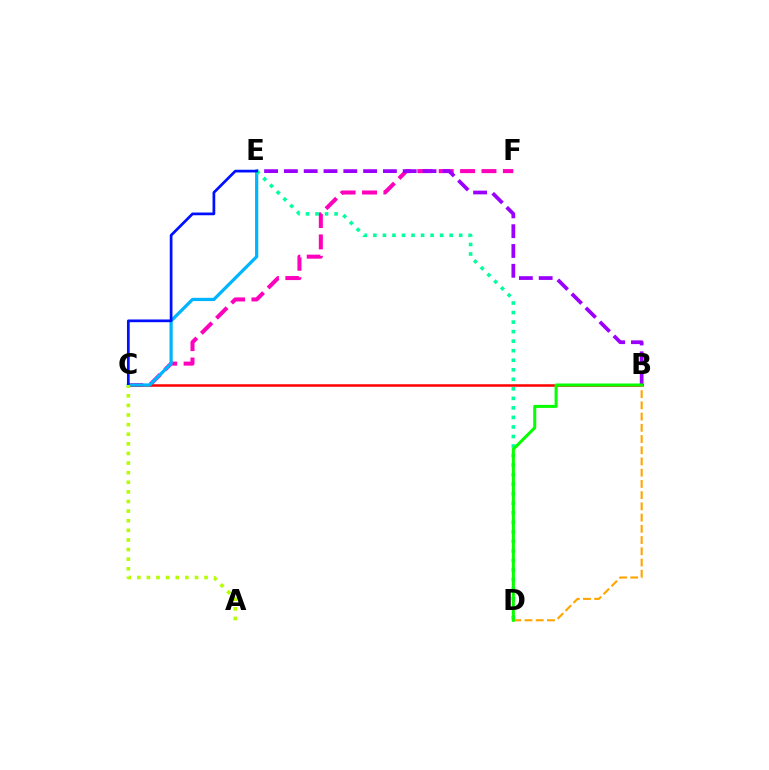{('C', 'F'): [{'color': '#ff00bd', 'line_style': 'dashed', 'thickness': 2.91}], ('B', 'E'): [{'color': '#9b00ff', 'line_style': 'dashed', 'thickness': 2.69}], ('B', 'C'): [{'color': '#ff0000', 'line_style': 'solid', 'thickness': 1.81}], ('C', 'E'): [{'color': '#00b5ff', 'line_style': 'solid', 'thickness': 2.33}, {'color': '#0010ff', 'line_style': 'solid', 'thickness': 1.96}], ('D', 'E'): [{'color': '#00ff9d', 'line_style': 'dotted', 'thickness': 2.59}], ('B', 'D'): [{'color': '#ffa500', 'line_style': 'dashed', 'thickness': 1.52}, {'color': '#08ff00', 'line_style': 'solid', 'thickness': 2.18}], ('A', 'C'): [{'color': '#b3ff00', 'line_style': 'dotted', 'thickness': 2.61}]}